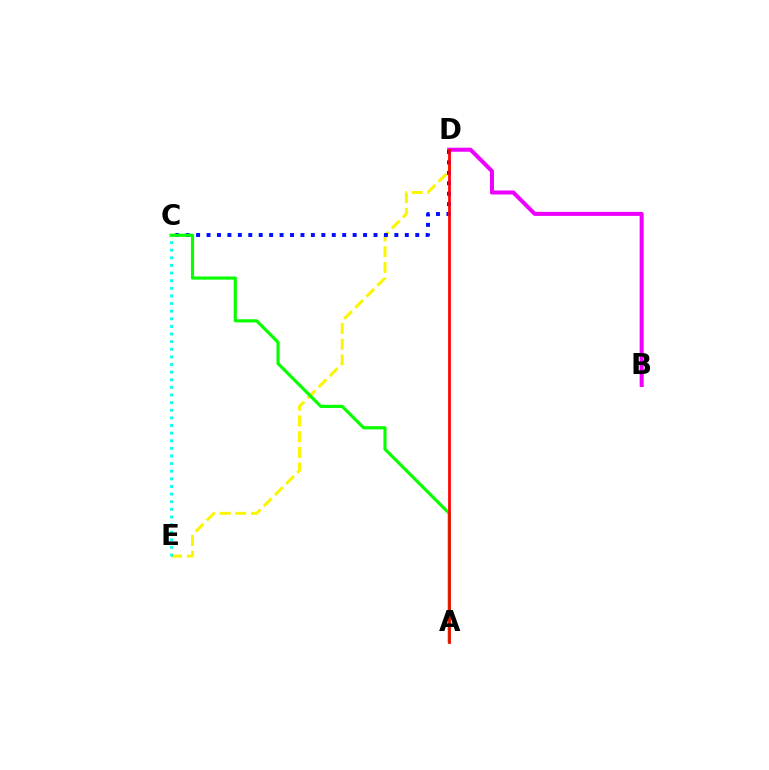{('B', 'D'): [{'color': '#ee00ff', 'line_style': 'solid', 'thickness': 2.89}], ('D', 'E'): [{'color': '#fcf500', 'line_style': 'dashed', 'thickness': 2.14}], ('C', 'E'): [{'color': '#00fff6', 'line_style': 'dotted', 'thickness': 2.07}], ('C', 'D'): [{'color': '#0010ff', 'line_style': 'dotted', 'thickness': 2.84}], ('A', 'C'): [{'color': '#08ff00', 'line_style': 'solid', 'thickness': 2.28}], ('A', 'D'): [{'color': '#ff0000', 'line_style': 'solid', 'thickness': 1.97}]}